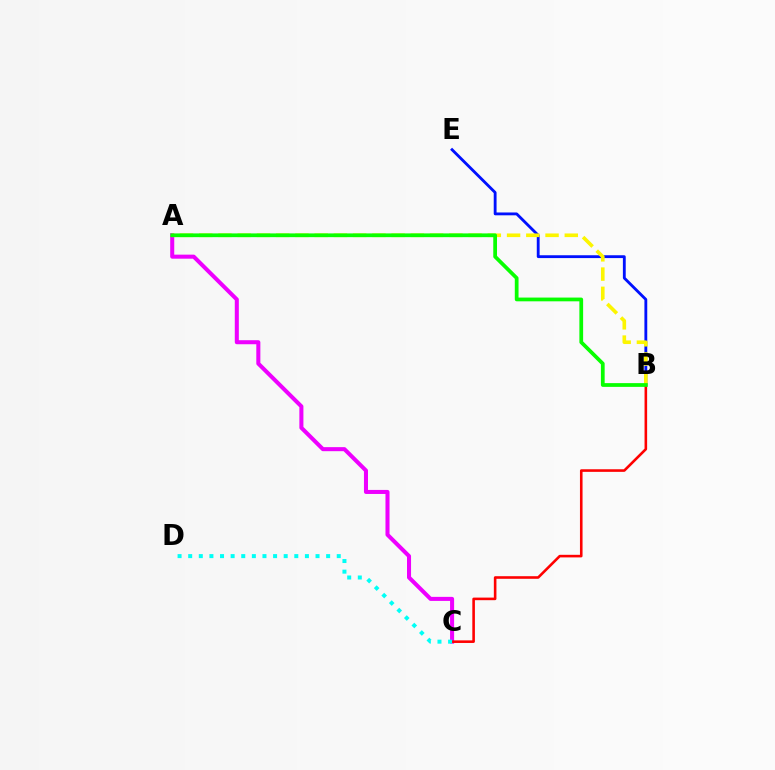{('A', 'C'): [{'color': '#ee00ff', 'line_style': 'solid', 'thickness': 2.91}], ('B', 'E'): [{'color': '#0010ff', 'line_style': 'solid', 'thickness': 2.04}], ('B', 'C'): [{'color': '#ff0000', 'line_style': 'solid', 'thickness': 1.87}], ('C', 'D'): [{'color': '#00fff6', 'line_style': 'dotted', 'thickness': 2.88}], ('A', 'B'): [{'color': '#fcf500', 'line_style': 'dashed', 'thickness': 2.61}, {'color': '#08ff00', 'line_style': 'solid', 'thickness': 2.7}]}